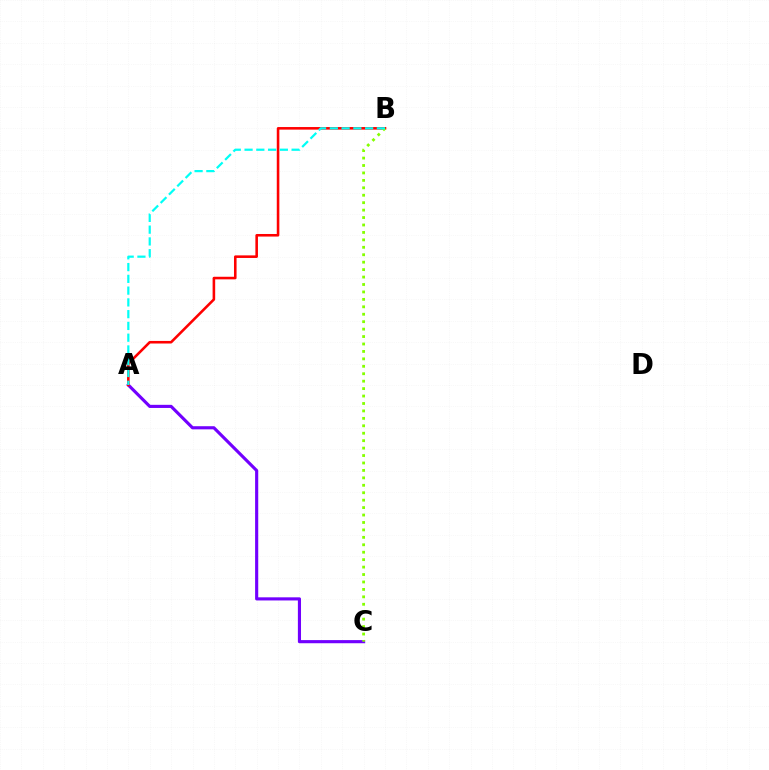{('A', 'C'): [{'color': '#7200ff', 'line_style': 'solid', 'thickness': 2.26}], ('A', 'B'): [{'color': '#ff0000', 'line_style': 'solid', 'thickness': 1.86}, {'color': '#00fff6', 'line_style': 'dashed', 'thickness': 1.6}], ('B', 'C'): [{'color': '#84ff00', 'line_style': 'dotted', 'thickness': 2.02}]}